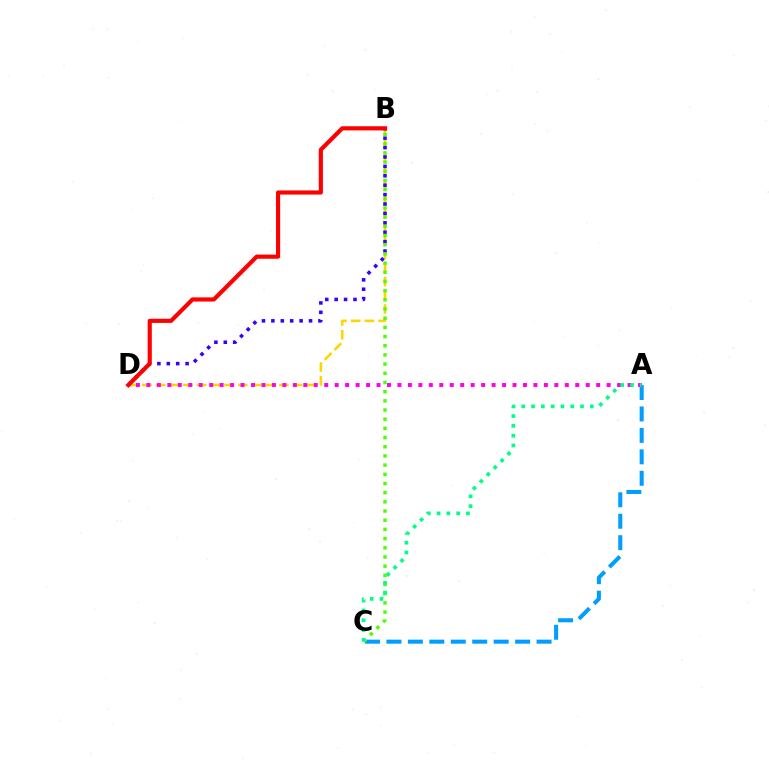{('B', 'D'): [{'color': '#ffd500', 'line_style': 'dashed', 'thickness': 1.86}, {'color': '#3700ff', 'line_style': 'dotted', 'thickness': 2.56}, {'color': '#ff0000', 'line_style': 'solid', 'thickness': 2.99}], ('A', 'C'): [{'color': '#009eff', 'line_style': 'dashed', 'thickness': 2.91}, {'color': '#00ff86', 'line_style': 'dotted', 'thickness': 2.66}], ('A', 'D'): [{'color': '#ff00ed', 'line_style': 'dotted', 'thickness': 2.84}], ('B', 'C'): [{'color': '#4fff00', 'line_style': 'dotted', 'thickness': 2.5}]}